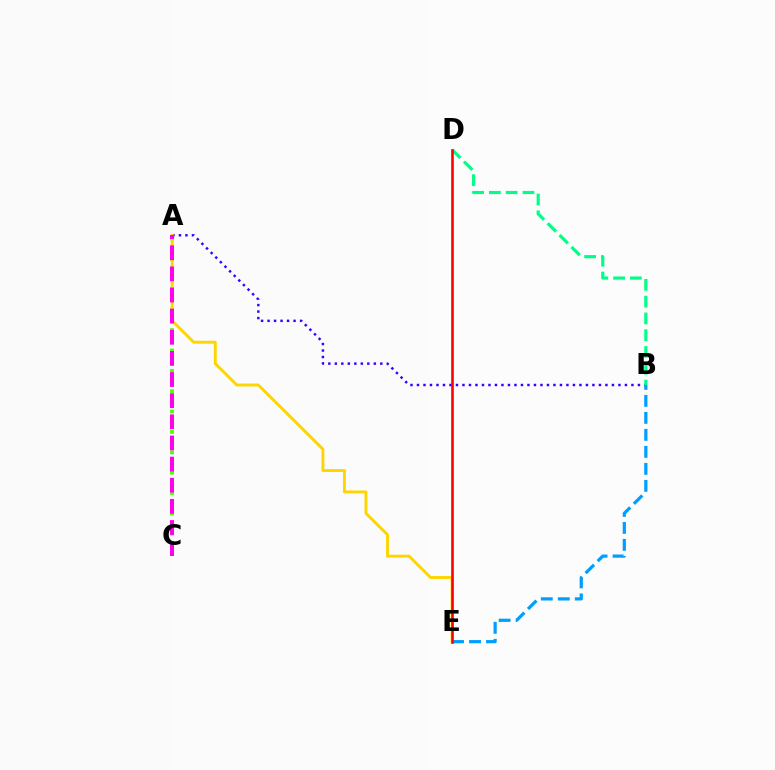{('A', 'B'): [{'color': '#3700ff', 'line_style': 'dotted', 'thickness': 1.77}], ('A', 'C'): [{'color': '#4fff00', 'line_style': 'dotted', 'thickness': 2.77}, {'color': '#ff00ed', 'line_style': 'dashed', 'thickness': 2.87}], ('A', 'E'): [{'color': '#ffd500', 'line_style': 'solid', 'thickness': 2.1}], ('B', 'E'): [{'color': '#009eff', 'line_style': 'dashed', 'thickness': 2.31}], ('B', 'D'): [{'color': '#00ff86', 'line_style': 'dashed', 'thickness': 2.28}], ('D', 'E'): [{'color': '#ff0000', 'line_style': 'solid', 'thickness': 1.87}]}